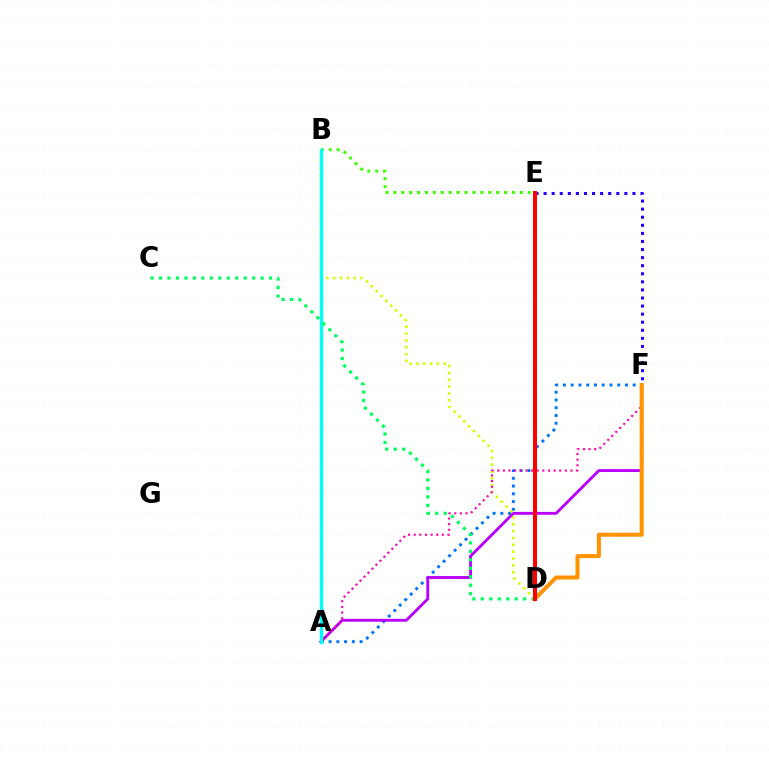{('E', 'F'): [{'color': '#2500ff', 'line_style': 'dotted', 'thickness': 2.19}], ('A', 'F'): [{'color': '#0074ff', 'line_style': 'dotted', 'thickness': 2.11}, {'color': '#b900ff', 'line_style': 'solid', 'thickness': 2.08}, {'color': '#ff00ac', 'line_style': 'dotted', 'thickness': 1.53}], ('B', 'D'): [{'color': '#d1ff00', 'line_style': 'dotted', 'thickness': 1.86}], ('B', 'E'): [{'color': '#3dff00', 'line_style': 'dotted', 'thickness': 2.15}], ('D', 'F'): [{'color': '#ff9400', 'line_style': 'solid', 'thickness': 2.91}], ('A', 'B'): [{'color': '#00fff6', 'line_style': 'solid', 'thickness': 2.46}], ('C', 'D'): [{'color': '#00ff5c', 'line_style': 'dotted', 'thickness': 2.3}], ('D', 'E'): [{'color': '#ff0000', 'line_style': 'solid', 'thickness': 2.88}]}